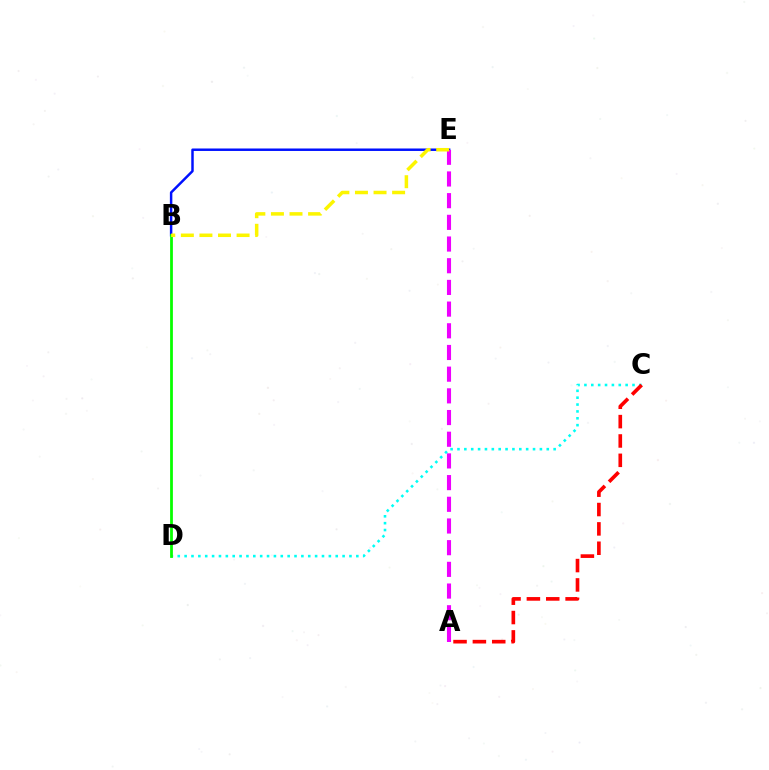{('B', 'E'): [{'color': '#0010ff', 'line_style': 'solid', 'thickness': 1.78}, {'color': '#fcf500', 'line_style': 'dashed', 'thickness': 2.52}], ('C', 'D'): [{'color': '#00fff6', 'line_style': 'dotted', 'thickness': 1.87}], ('A', 'C'): [{'color': '#ff0000', 'line_style': 'dashed', 'thickness': 2.63}], ('B', 'D'): [{'color': '#08ff00', 'line_style': 'solid', 'thickness': 2.0}], ('A', 'E'): [{'color': '#ee00ff', 'line_style': 'dashed', 'thickness': 2.95}]}